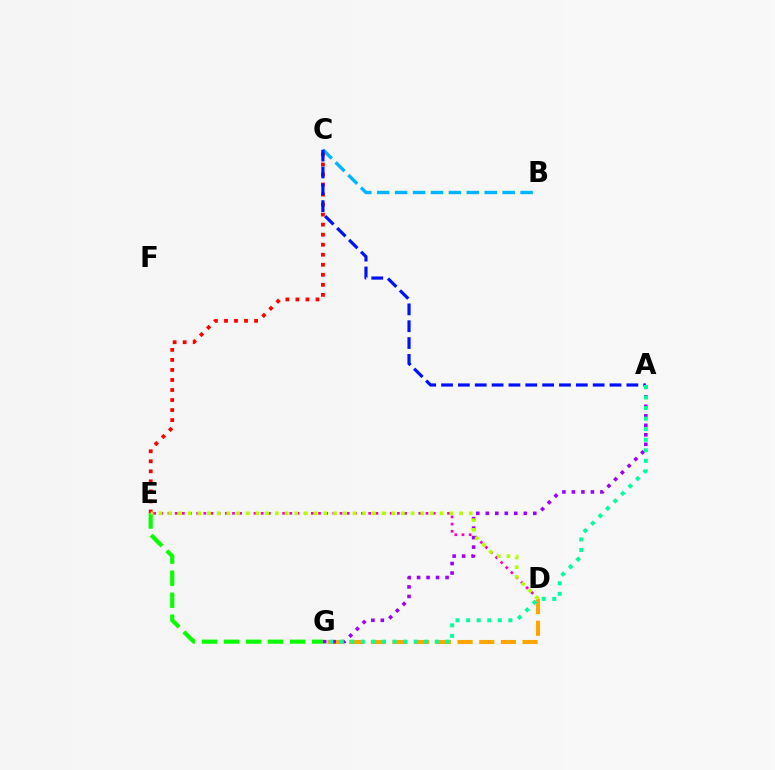{('D', 'E'): [{'color': '#ff00bd', 'line_style': 'dotted', 'thickness': 1.95}, {'color': '#b3ff00', 'line_style': 'dotted', 'thickness': 2.63}], ('B', 'C'): [{'color': '#00b5ff', 'line_style': 'dashed', 'thickness': 2.43}], ('C', 'E'): [{'color': '#ff0000', 'line_style': 'dotted', 'thickness': 2.73}], ('E', 'G'): [{'color': '#08ff00', 'line_style': 'dashed', 'thickness': 2.99}], ('D', 'G'): [{'color': '#ffa500', 'line_style': 'dashed', 'thickness': 2.94}], ('A', 'G'): [{'color': '#9b00ff', 'line_style': 'dotted', 'thickness': 2.58}, {'color': '#00ff9d', 'line_style': 'dotted', 'thickness': 2.87}], ('A', 'C'): [{'color': '#0010ff', 'line_style': 'dashed', 'thickness': 2.29}]}